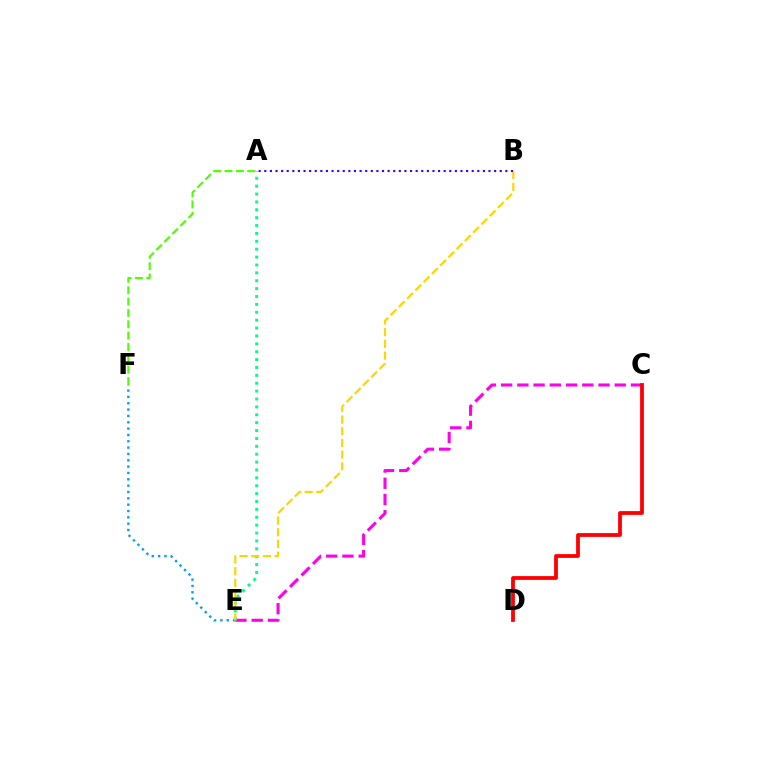{('C', 'E'): [{'color': '#ff00ed', 'line_style': 'dashed', 'thickness': 2.21}], ('E', 'F'): [{'color': '#009eff', 'line_style': 'dotted', 'thickness': 1.72}], ('A', 'E'): [{'color': '#00ff86', 'line_style': 'dotted', 'thickness': 2.14}], ('B', 'E'): [{'color': '#ffd500', 'line_style': 'dashed', 'thickness': 1.59}], ('C', 'D'): [{'color': '#ff0000', 'line_style': 'solid', 'thickness': 2.72}], ('A', 'B'): [{'color': '#3700ff', 'line_style': 'dotted', 'thickness': 1.52}], ('A', 'F'): [{'color': '#4fff00', 'line_style': 'dashed', 'thickness': 1.54}]}